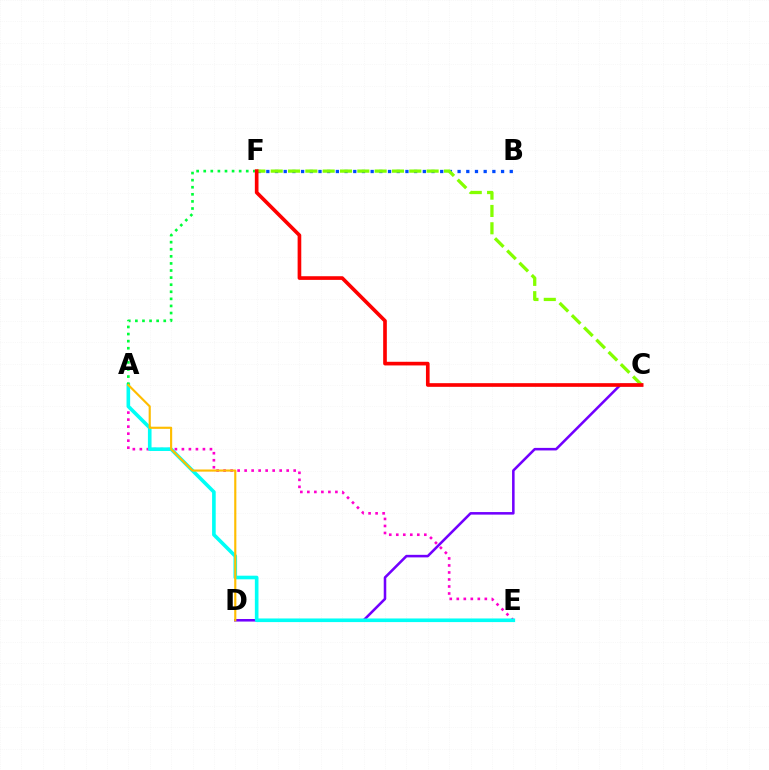{('C', 'D'): [{'color': '#7200ff', 'line_style': 'solid', 'thickness': 1.84}], ('A', 'E'): [{'color': '#ff00cf', 'line_style': 'dotted', 'thickness': 1.9}, {'color': '#00fff6', 'line_style': 'solid', 'thickness': 2.61}], ('A', 'F'): [{'color': '#00ff39', 'line_style': 'dotted', 'thickness': 1.93}], ('B', 'F'): [{'color': '#004bff', 'line_style': 'dotted', 'thickness': 2.36}], ('C', 'F'): [{'color': '#84ff00', 'line_style': 'dashed', 'thickness': 2.35}, {'color': '#ff0000', 'line_style': 'solid', 'thickness': 2.63}], ('A', 'D'): [{'color': '#ffbd00', 'line_style': 'solid', 'thickness': 1.55}]}